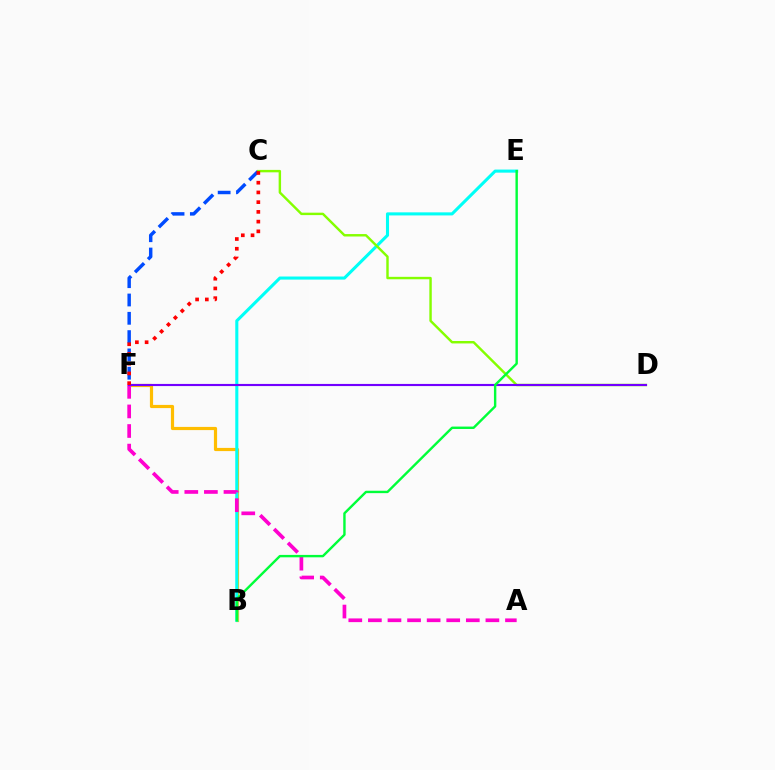{('B', 'F'): [{'color': '#ffbd00', 'line_style': 'solid', 'thickness': 2.3}], ('C', 'F'): [{'color': '#004bff', 'line_style': 'dashed', 'thickness': 2.49}, {'color': '#ff0000', 'line_style': 'dotted', 'thickness': 2.64}], ('B', 'E'): [{'color': '#00fff6', 'line_style': 'solid', 'thickness': 2.21}, {'color': '#00ff39', 'line_style': 'solid', 'thickness': 1.73}], ('C', 'D'): [{'color': '#84ff00', 'line_style': 'solid', 'thickness': 1.75}], ('A', 'F'): [{'color': '#ff00cf', 'line_style': 'dashed', 'thickness': 2.66}], ('D', 'F'): [{'color': '#7200ff', 'line_style': 'solid', 'thickness': 1.54}]}